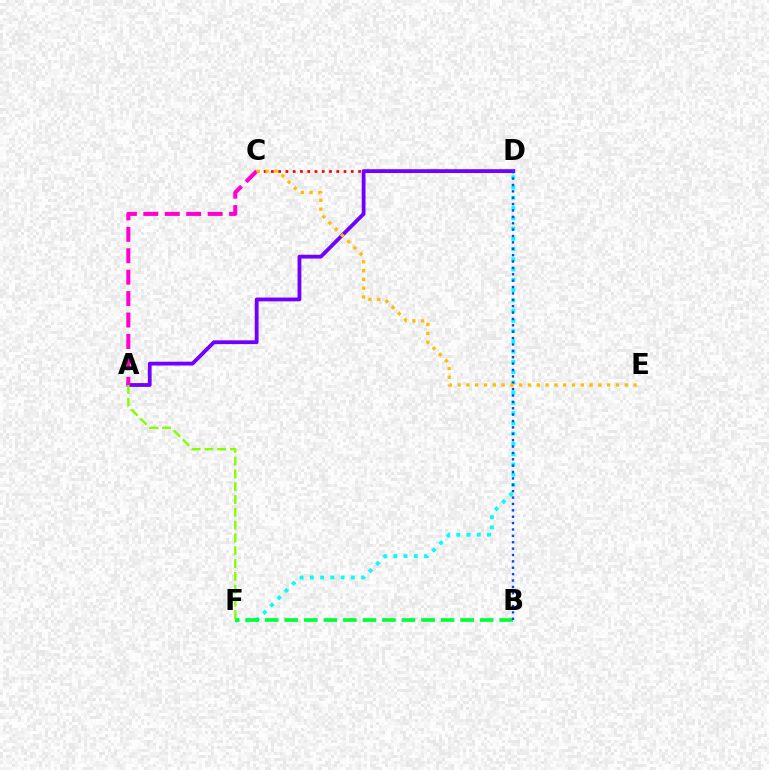{('C', 'D'): [{'color': '#ff0000', 'line_style': 'dotted', 'thickness': 1.97}], ('D', 'F'): [{'color': '#00fff6', 'line_style': 'dotted', 'thickness': 2.79}], ('B', 'F'): [{'color': '#00ff39', 'line_style': 'dashed', 'thickness': 2.65}], ('A', 'D'): [{'color': '#7200ff', 'line_style': 'solid', 'thickness': 2.74}], ('A', 'C'): [{'color': '#ff00cf', 'line_style': 'dashed', 'thickness': 2.91}], ('B', 'D'): [{'color': '#004bff', 'line_style': 'dotted', 'thickness': 1.73}], ('A', 'F'): [{'color': '#84ff00', 'line_style': 'dashed', 'thickness': 1.74}], ('C', 'E'): [{'color': '#ffbd00', 'line_style': 'dotted', 'thickness': 2.39}]}